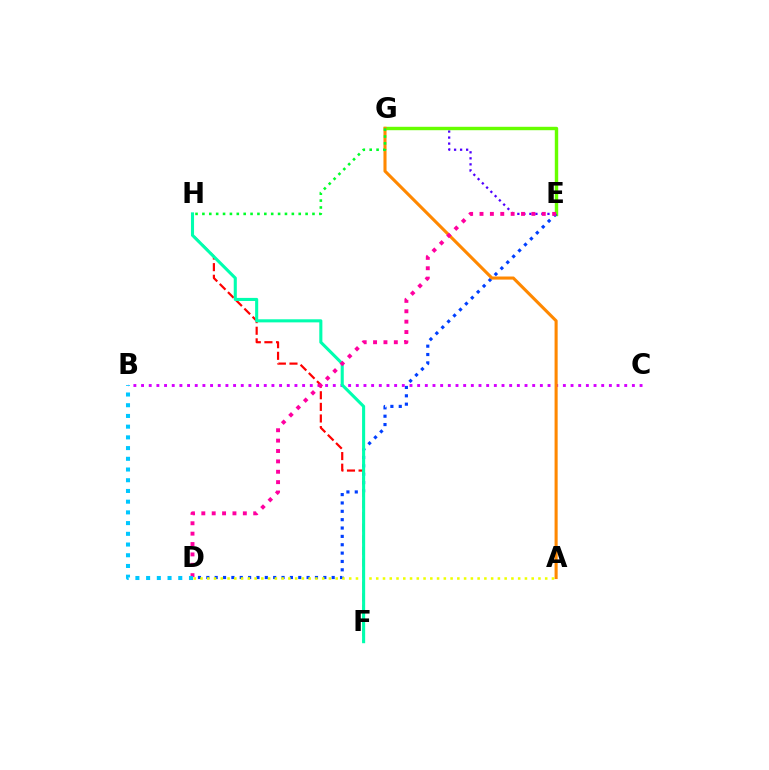{('E', 'G'): [{'color': '#4f00ff', 'line_style': 'dotted', 'thickness': 1.64}, {'color': '#66ff00', 'line_style': 'solid', 'thickness': 2.46}], ('D', 'E'): [{'color': '#003fff', 'line_style': 'dotted', 'thickness': 2.27}, {'color': '#ff00a0', 'line_style': 'dotted', 'thickness': 2.82}], ('B', 'C'): [{'color': '#d600ff', 'line_style': 'dotted', 'thickness': 2.08}], ('F', 'H'): [{'color': '#ff0000', 'line_style': 'dashed', 'thickness': 1.58}, {'color': '#00ffaf', 'line_style': 'solid', 'thickness': 2.22}], ('A', 'G'): [{'color': '#ff8800', 'line_style': 'solid', 'thickness': 2.22}], ('A', 'D'): [{'color': '#eeff00', 'line_style': 'dotted', 'thickness': 1.84}], ('G', 'H'): [{'color': '#00ff27', 'line_style': 'dotted', 'thickness': 1.87}], ('B', 'D'): [{'color': '#00c7ff', 'line_style': 'dotted', 'thickness': 2.91}]}